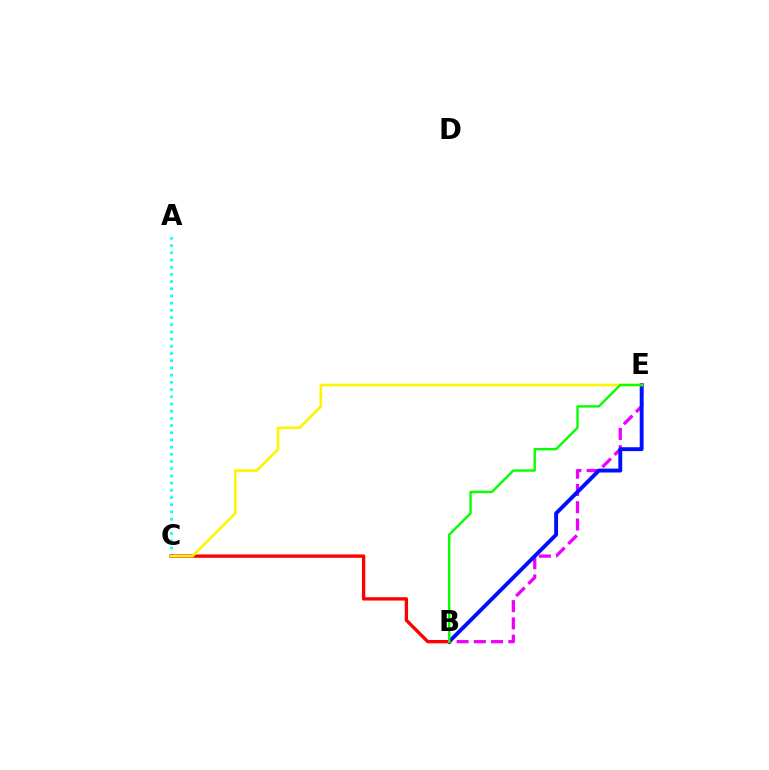{('B', 'E'): [{'color': '#ee00ff', 'line_style': 'dashed', 'thickness': 2.34}, {'color': '#0010ff', 'line_style': 'solid', 'thickness': 2.8}, {'color': '#08ff00', 'line_style': 'solid', 'thickness': 1.73}], ('A', 'C'): [{'color': '#00fff6', 'line_style': 'dotted', 'thickness': 1.96}], ('B', 'C'): [{'color': '#ff0000', 'line_style': 'solid', 'thickness': 2.41}], ('C', 'E'): [{'color': '#fcf500', 'line_style': 'solid', 'thickness': 1.9}]}